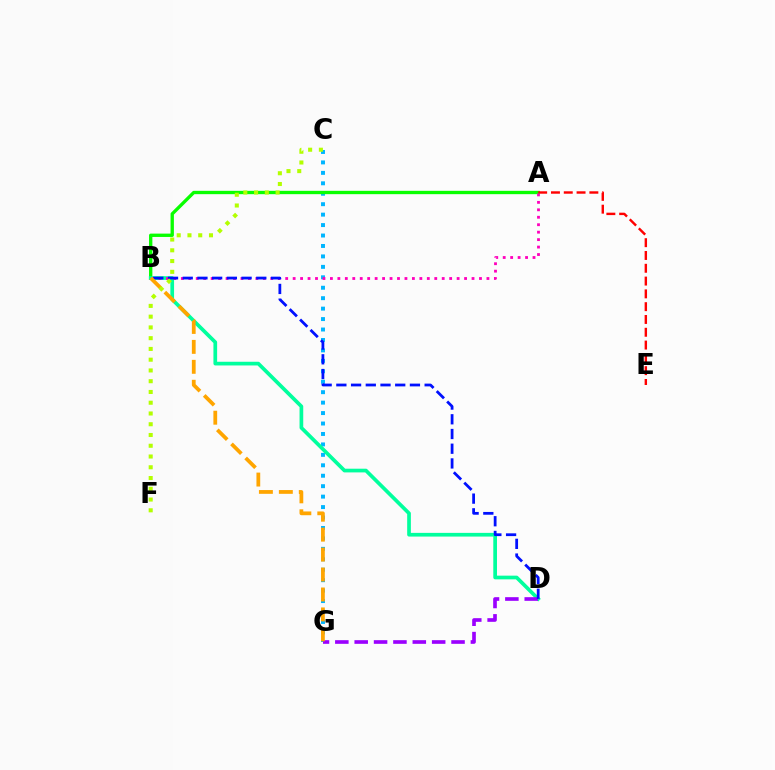{('C', 'G'): [{'color': '#00b5ff', 'line_style': 'dotted', 'thickness': 2.84}], ('A', 'B'): [{'color': '#08ff00', 'line_style': 'solid', 'thickness': 2.4}, {'color': '#ff00bd', 'line_style': 'dotted', 'thickness': 2.03}], ('B', 'D'): [{'color': '#00ff9d', 'line_style': 'solid', 'thickness': 2.66}, {'color': '#0010ff', 'line_style': 'dashed', 'thickness': 2.0}], ('A', 'E'): [{'color': '#ff0000', 'line_style': 'dashed', 'thickness': 1.74}], ('D', 'G'): [{'color': '#9b00ff', 'line_style': 'dashed', 'thickness': 2.63}], ('B', 'G'): [{'color': '#ffa500', 'line_style': 'dashed', 'thickness': 2.71}], ('C', 'F'): [{'color': '#b3ff00', 'line_style': 'dotted', 'thickness': 2.92}]}